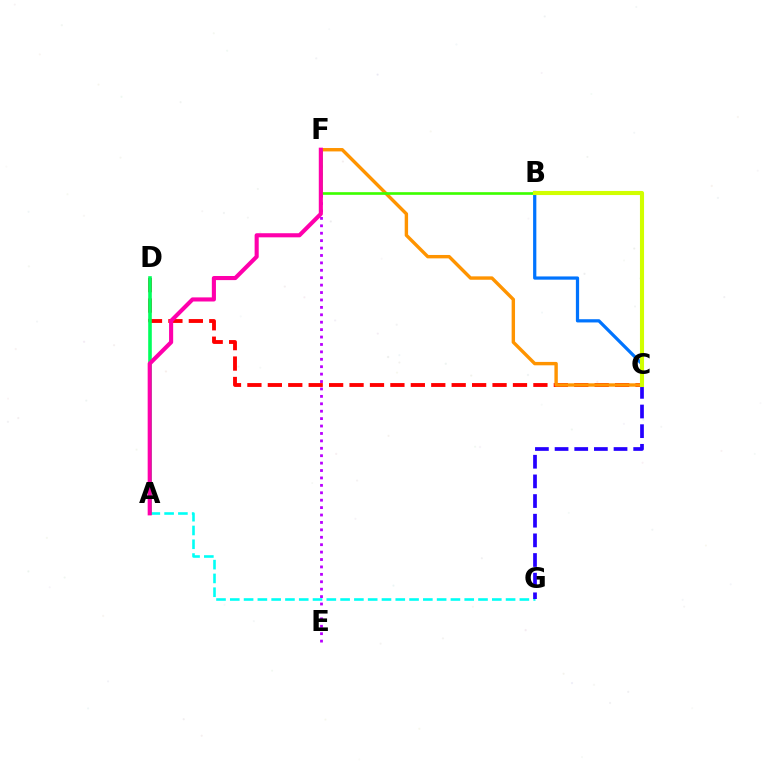{('C', 'D'): [{'color': '#ff0000', 'line_style': 'dashed', 'thickness': 2.78}], ('C', 'F'): [{'color': '#ff9400', 'line_style': 'solid', 'thickness': 2.45}], ('B', 'C'): [{'color': '#0074ff', 'line_style': 'solid', 'thickness': 2.33}, {'color': '#d1ff00', 'line_style': 'solid', 'thickness': 2.95}], ('A', 'G'): [{'color': '#00fff6', 'line_style': 'dashed', 'thickness': 1.87}], ('E', 'F'): [{'color': '#b900ff', 'line_style': 'dotted', 'thickness': 2.01}], ('A', 'D'): [{'color': '#00ff5c', 'line_style': 'solid', 'thickness': 2.59}], ('B', 'F'): [{'color': '#3dff00', 'line_style': 'solid', 'thickness': 1.92}], ('C', 'G'): [{'color': '#2500ff', 'line_style': 'dashed', 'thickness': 2.67}], ('A', 'F'): [{'color': '#ff00ac', 'line_style': 'solid', 'thickness': 2.95}]}